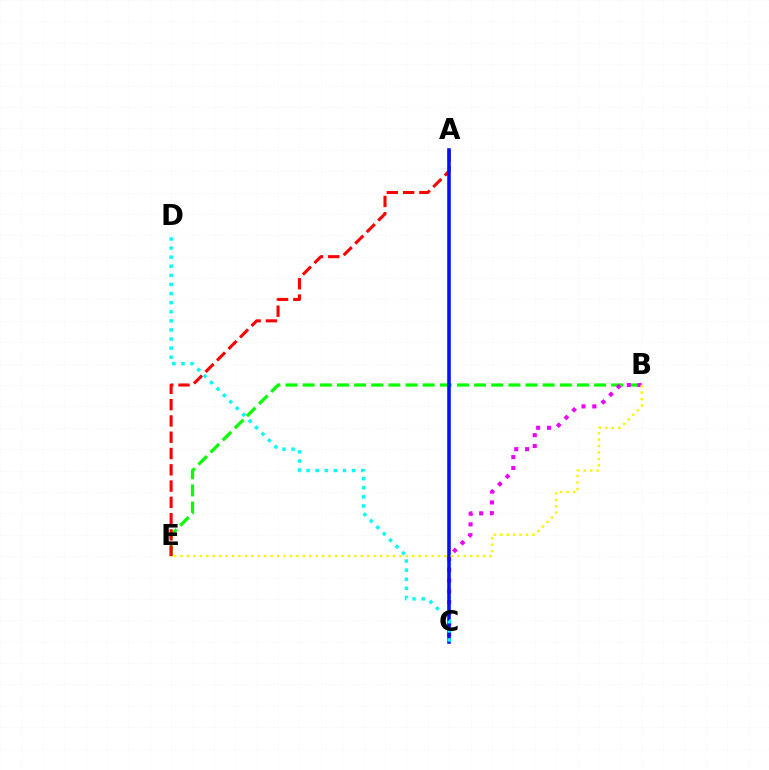{('B', 'E'): [{'color': '#08ff00', 'line_style': 'dashed', 'thickness': 2.33}, {'color': '#fcf500', 'line_style': 'dotted', 'thickness': 1.75}], ('B', 'C'): [{'color': '#ee00ff', 'line_style': 'dotted', 'thickness': 2.94}], ('A', 'E'): [{'color': '#ff0000', 'line_style': 'dashed', 'thickness': 2.21}], ('A', 'C'): [{'color': '#0010ff', 'line_style': 'solid', 'thickness': 2.57}], ('C', 'D'): [{'color': '#00fff6', 'line_style': 'dotted', 'thickness': 2.47}]}